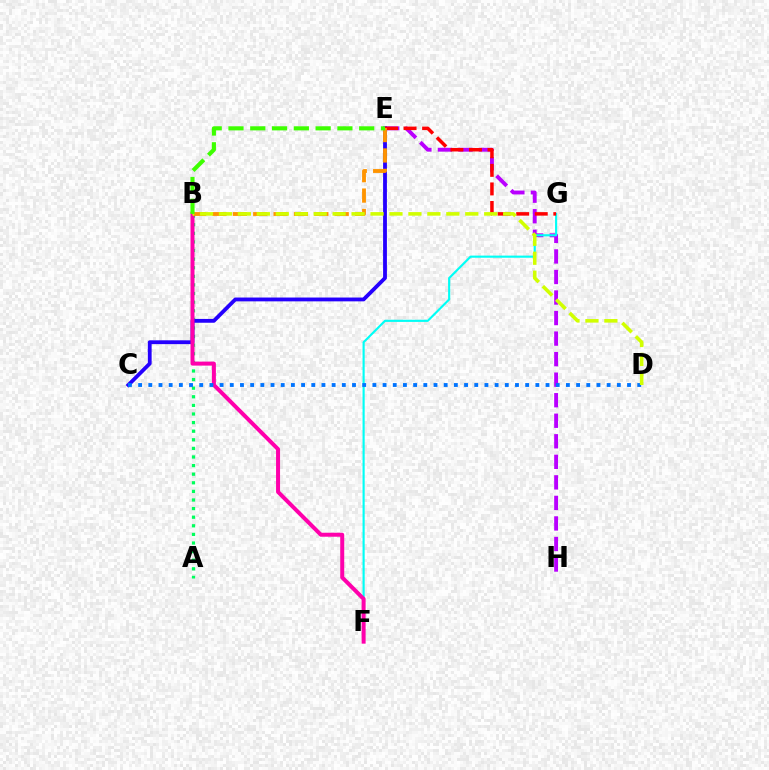{('A', 'B'): [{'color': '#00ff5c', 'line_style': 'dotted', 'thickness': 2.34}], ('E', 'H'): [{'color': '#b900ff', 'line_style': 'dashed', 'thickness': 2.79}], ('F', 'G'): [{'color': '#00fff6', 'line_style': 'solid', 'thickness': 1.54}], ('C', 'E'): [{'color': '#2500ff', 'line_style': 'solid', 'thickness': 2.75}], ('B', 'F'): [{'color': '#ff00ac', 'line_style': 'solid', 'thickness': 2.87}], ('E', 'G'): [{'color': '#ff0000', 'line_style': 'dashed', 'thickness': 2.52}], ('B', 'E'): [{'color': '#ff9400', 'line_style': 'dashed', 'thickness': 2.77}, {'color': '#3dff00', 'line_style': 'dashed', 'thickness': 2.96}], ('C', 'D'): [{'color': '#0074ff', 'line_style': 'dotted', 'thickness': 2.77}], ('B', 'D'): [{'color': '#d1ff00', 'line_style': 'dashed', 'thickness': 2.57}]}